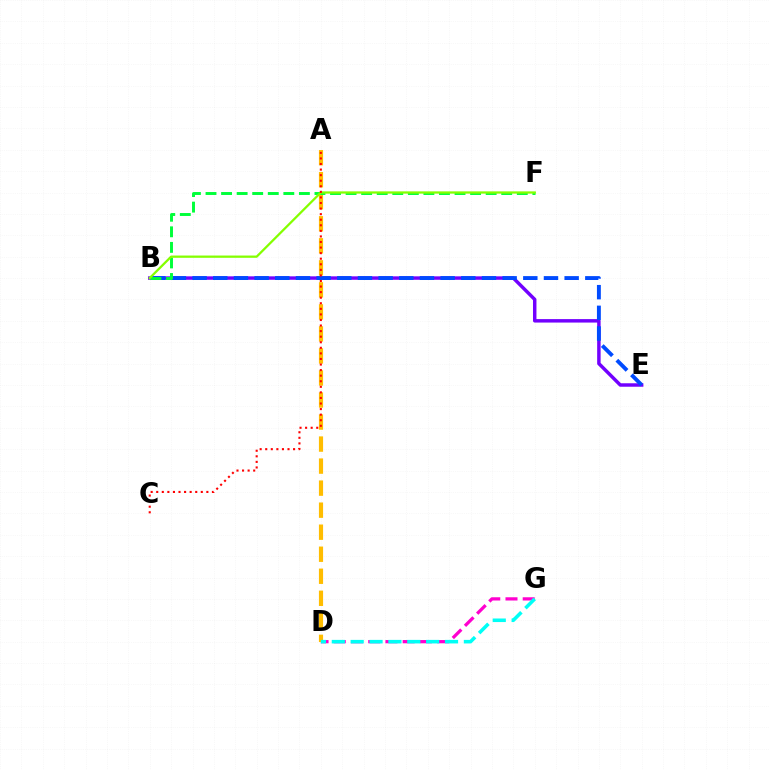{('D', 'G'): [{'color': '#ff00cf', 'line_style': 'dashed', 'thickness': 2.34}, {'color': '#00fff6', 'line_style': 'dashed', 'thickness': 2.56}], ('A', 'D'): [{'color': '#ffbd00', 'line_style': 'dashed', 'thickness': 2.99}], ('B', 'E'): [{'color': '#7200ff', 'line_style': 'solid', 'thickness': 2.49}, {'color': '#004bff', 'line_style': 'dashed', 'thickness': 2.81}], ('B', 'F'): [{'color': '#00ff39', 'line_style': 'dashed', 'thickness': 2.11}, {'color': '#84ff00', 'line_style': 'solid', 'thickness': 1.63}], ('A', 'C'): [{'color': '#ff0000', 'line_style': 'dotted', 'thickness': 1.51}]}